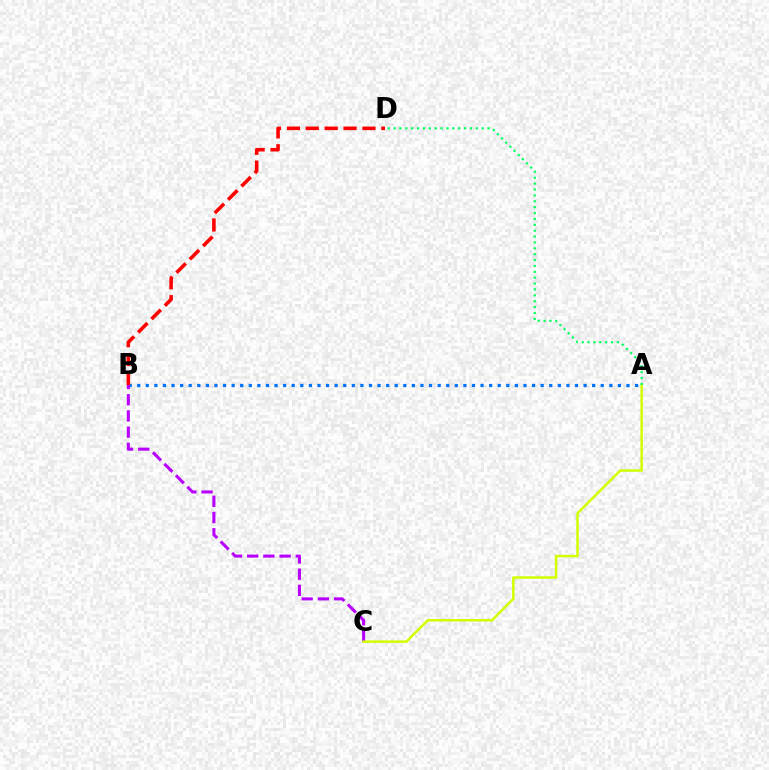{('A', 'B'): [{'color': '#0074ff', 'line_style': 'dotted', 'thickness': 2.33}], ('B', 'D'): [{'color': '#ff0000', 'line_style': 'dashed', 'thickness': 2.57}], ('B', 'C'): [{'color': '#b900ff', 'line_style': 'dashed', 'thickness': 2.2}], ('A', 'C'): [{'color': '#d1ff00', 'line_style': 'solid', 'thickness': 1.8}], ('A', 'D'): [{'color': '#00ff5c', 'line_style': 'dotted', 'thickness': 1.6}]}